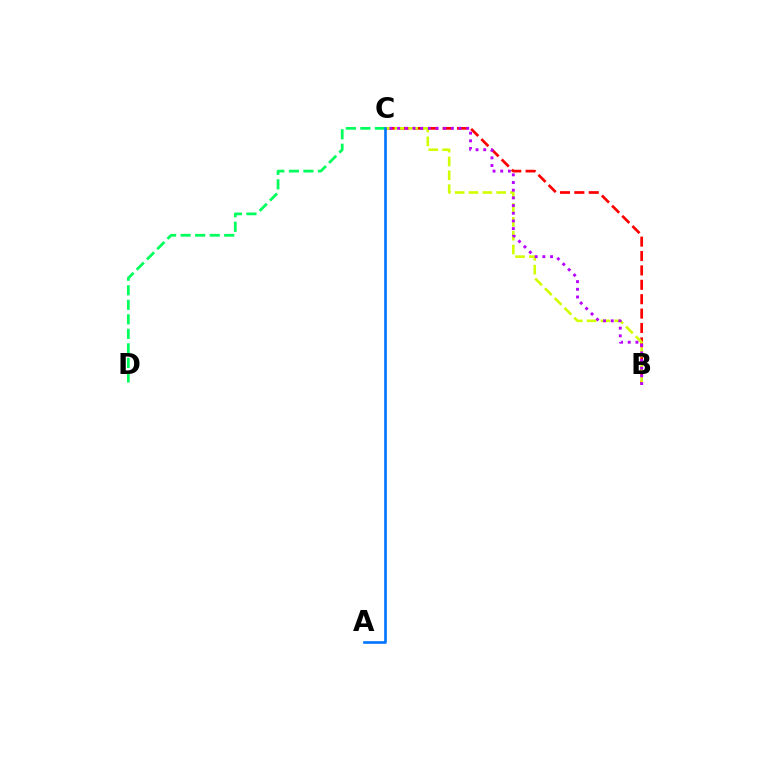{('B', 'C'): [{'color': '#ff0000', 'line_style': 'dashed', 'thickness': 1.96}, {'color': '#d1ff00', 'line_style': 'dashed', 'thickness': 1.88}, {'color': '#b900ff', 'line_style': 'dotted', 'thickness': 2.09}], ('C', 'D'): [{'color': '#00ff5c', 'line_style': 'dashed', 'thickness': 1.97}], ('A', 'C'): [{'color': '#0074ff', 'line_style': 'solid', 'thickness': 1.89}]}